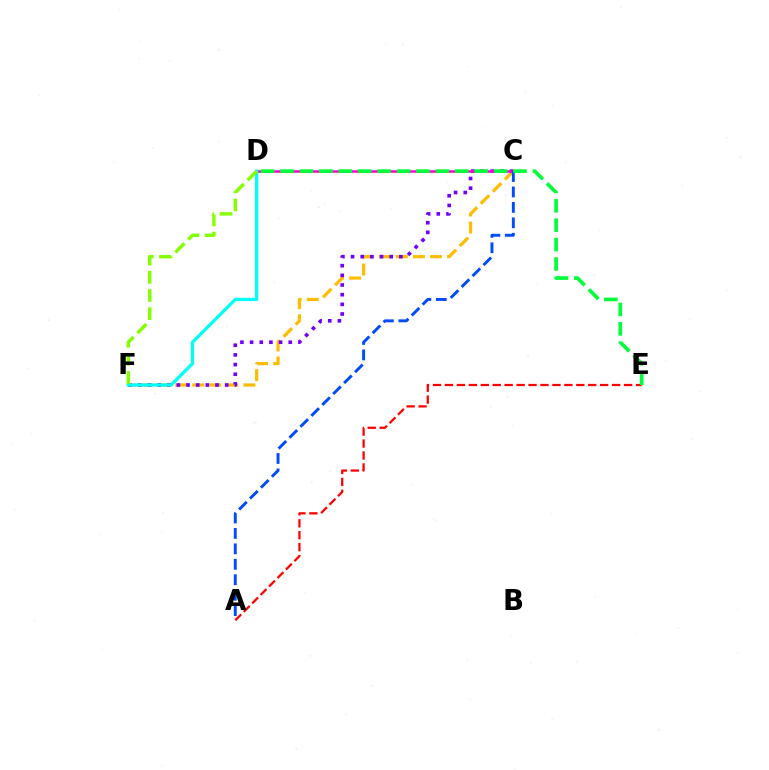{('C', 'F'): [{'color': '#ffbd00', 'line_style': 'dashed', 'thickness': 2.32}, {'color': '#7200ff', 'line_style': 'dotted', 'thickness': 2.63}], ('C', 'D'): [{'color': '#ff00cf', 'line_style': 'solid', 'thickness': 1.81}], ('A', 'E'): [{'color': '#ff0000', 'line_style': 'dashed', 'thickness': 1.62}], ('A', 'C'): [{'color': '#004bff', 'line_style': 'dashed', 'thickness': 2.1}], ('D', 'F'): [{'color': '#00fff6', 'line_style': 'solid', 'thickness': 2.37}, {'color': '#84ff00', 'line_style': 'dashed', 'thickness': 2.47}], ('D', 'E'): [{'color': '#00ff39', 'line_style': 'dashed', 'thickness': 2.64}]}